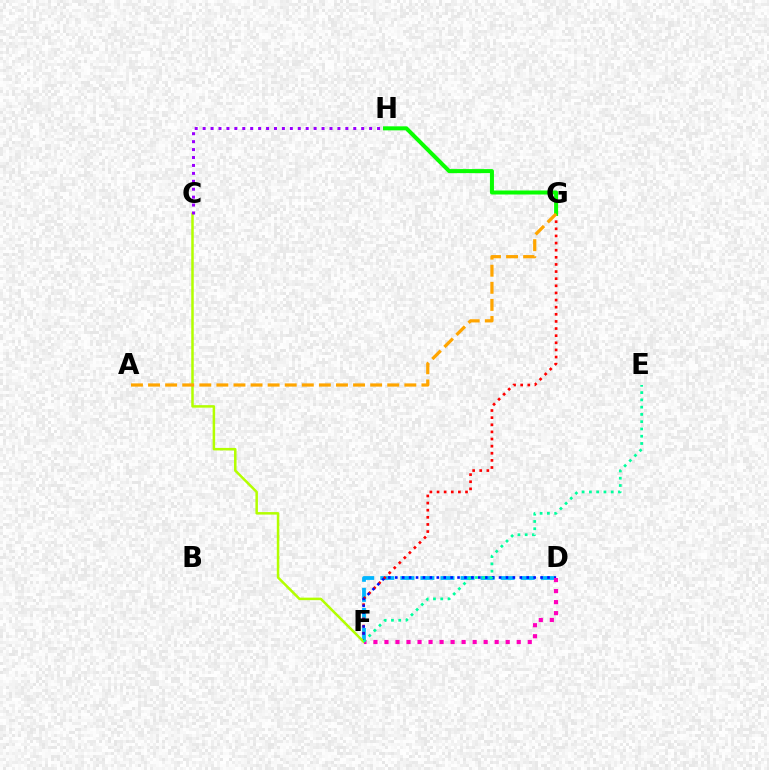{('D', 'F'): [{'color': '#00b5ff', 'line_style': 'dashed', 'thickness': 2.73}, {'color': '#0010ff', 'line_style': 'dotted', 'thickness': 1.88}, {'color': '#ff00bd', 'line_style': 'dotted', 'thickness': 2.99}], ('F', 'G'): [{'color': '#ff0000', 'line_style': 'dotted', 'thickness': 1.94}], ('C', 'F'): [{'color': '#b3ff00', 'line_style': 'solid', 'thickness': 1.8}], ('C', 'H'): [{'color': '#9b00ff', 'line_style': 'dotted', 'thickness': 2.15}], ('G', 'H'): [{'color': '#08ff00', 'line_style': 'solid', 'thickness': 2.89}], ('A', 'G'): [{'color': '#ffa500', 'line_style': 'dashed', 'thickness': 2.32}], ('E', 'F'): [{'color': '#00ff9d', 'line_style': 'dotted', 'thickness': 1.97}]}